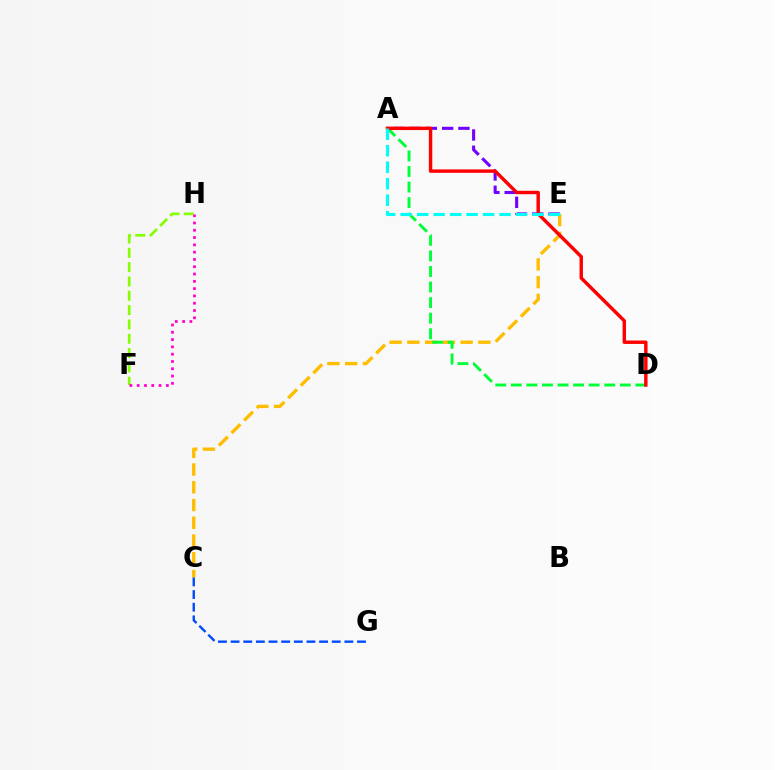{('C', 'E'): [{'color': '#ffbd00', 'line_style': 'dashed', 'thickness': 2.41}], ('A', 'E'): [{'color': '#7200ff', 'line_style': 'dashed', 'thickness': 2.22}, {'color': '#00fff6', 'line_style': 'dashed', 'thickness': 2.24}], ('A', 'D'): [{'color': '#00ff39', 'line_style': 'dashed', 'thickness': 2.11}, {'color': '#ff0000', 'line_style': 'solid', 'thickness': 2.47}], ('C', 'G'): [{'color': '#004bff', 'line_style': 'dashed', 'thickness': 1.72}], ('F', 'H'): [{'color': '#84ff00', 'line_style': 'dashed', 'thickness': 1.95}, {'color': '#ff00cf', 'line_style': 'dotted', 'thickness': 1.98}]}